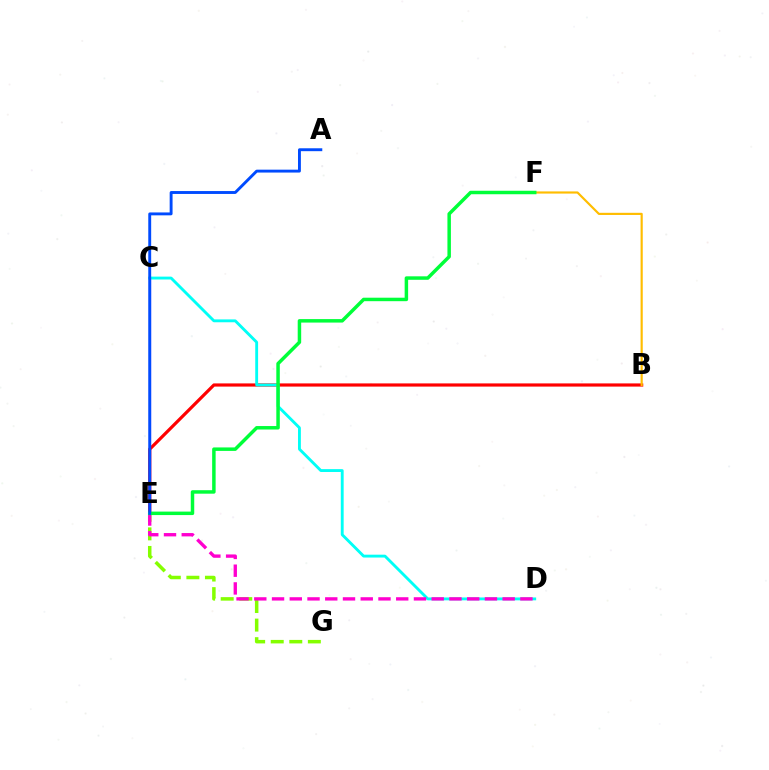{('B', 'E'): [{'color': '#ff0000', 'line_style': 'solid', 'thickness': 2.3}], ('C', 'E'): [{'color': '#7200ff', 'line_style': 'solid', 'thickness': 1.58}], ('B', 'F'): [{'color': '#ffbd00', 'line_style': 'solid', 'thickness': 1.56}], ('C', 'D'): [{'color': '#00fff6', 'line_style': 'solid', 'thickness': 2.06}], ('E', 'G'): [{'color': '#84ff00', 'line_style': 'dashed', 'thickness': 2.52}], ('D', 'E'): [{'color': '#ff00cf', 'line_style': 'dashed', 'thickness': 2.41}], ('E', 'F'): [{'color': '#00ff39', 'line_style': 'solid', 'thickness': 2.51}], ('A', 'E'): [{'color': '#004bff', 'line_style': 'solid', 'thickness': 2.09}]}